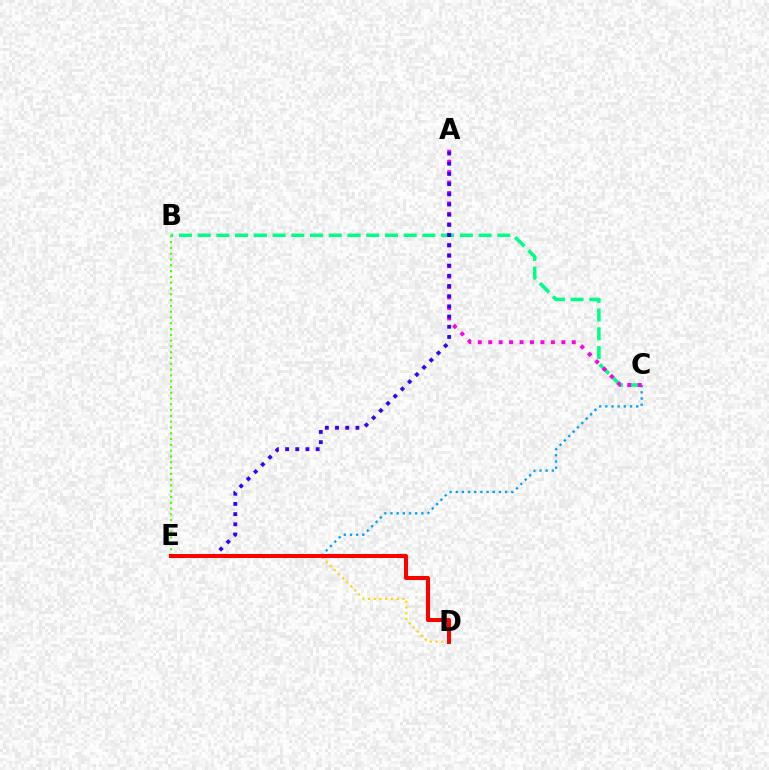{('B', 'C'): [{'color': '#00ff86', 'line_style': 'dashed', 'thickness': 2.54}], ('C', 'E'): [{'color': '#009eff', 'line_style': 'dotted', 'thickness': 1.68}], ('A', 'C'): [{'color': '#ff00ed', 'line_style': 'dotted', 'thickness': 2.84}], ('D', 'E'): [{'color': '#ffd500', 'line_style': 'dotted', 'thickness': 1.56}, {'color': '#ff0000', 'line_style': 'solid', 'thickness': 2.91}], ('B', 'E'): [{'color': '#4fff00', 'line_style': 'dotted', 'thickness': 1.57}], ('A', 'E'): [{'color': '#3700ff', 'line_style': 'dotted', 'thickness': 2.77}]}